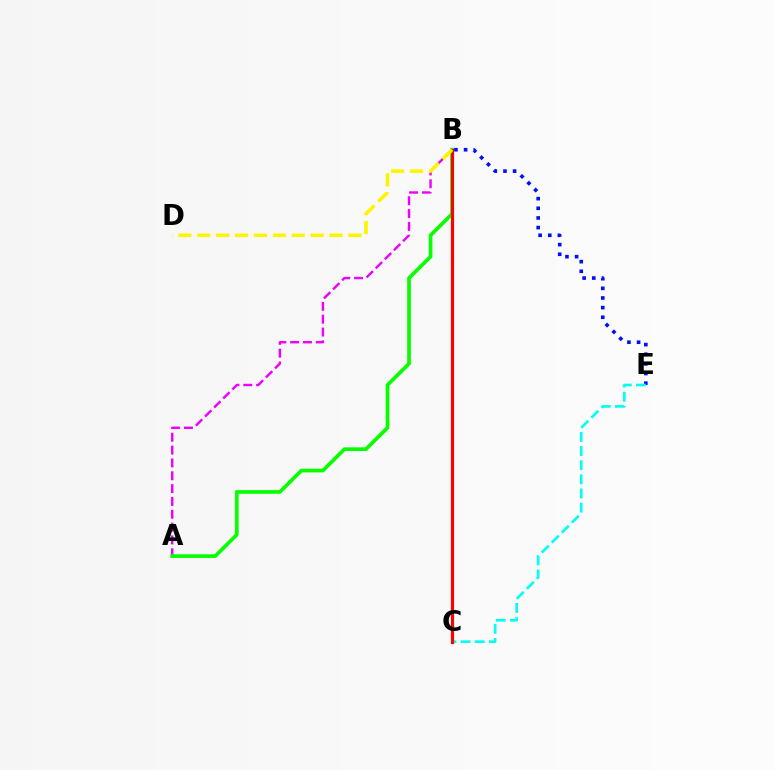{('B', 'E'): [{'color': '#0010ff', 'line_style': 'dotted', 'thickness': 2.62}], ('C', 'E'): [{'color': '#00fff6', 'line_style': 'dashed', 'thickness': 1.92}], ('A', 'B'): [{'color': '#ee00ff', 'line_style': 'dashed', 'thickness': 1.74}, {'color': '#08ff00', 'line_style': 'solid', 'thickness': 2.67}], ('B', 'C'): [{'color': '#ff0000', 'line_style': 'solid', 'thickness': 2.28}], ('B', 'D'): [{'color': '#fcf500', 'line_style': 'dashed', 'thickness': 2.57}]}